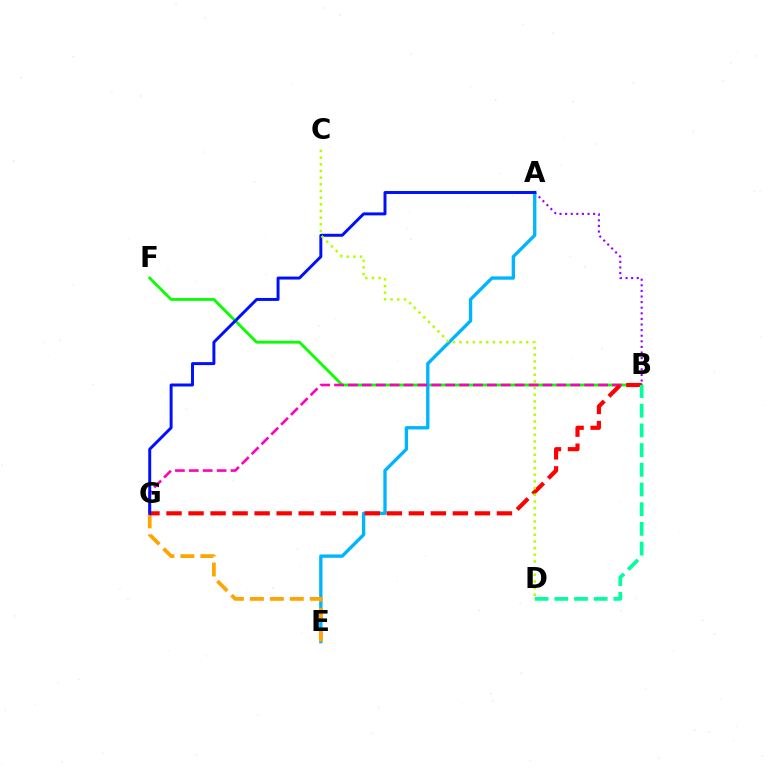{('A', 'B'): [{'color': '#9b00ff', 'line_style': 'dotted', 'thickness': 1.52}], ('B', 'F'): [{'color': '#08ff00', 'line_style': 'solid', 'thickness': 2.02}], ('A', 'E'): [{'color': '#00b5ff', 'line_style': 'solid', 'thickness': 2.4}], ('E', 'G'): [{'color': '#ffa500', 'line_style': 'dashed', 'thickness': 2.71}], ('B', 'G'): [{'color': '#ff00bd', 'line_style': 'dashed', 'thickness': 1.89}, {'color': '#ff0000', 'line_style': 'dashed', 'thickness': 2.99}], ('A', 'G'): [{'color': '#0010ff', 'line_style': 'solid', 'thickness': 2.13}], ('C', 'D'): [{'color': '#b3ff00', 'line_style': 'dotted', 'thickness': 1.81}], ('B', 'D'): [{'color': '#00ff9d', 'line_style': 'dashed', 'thickness': 2.68}]}